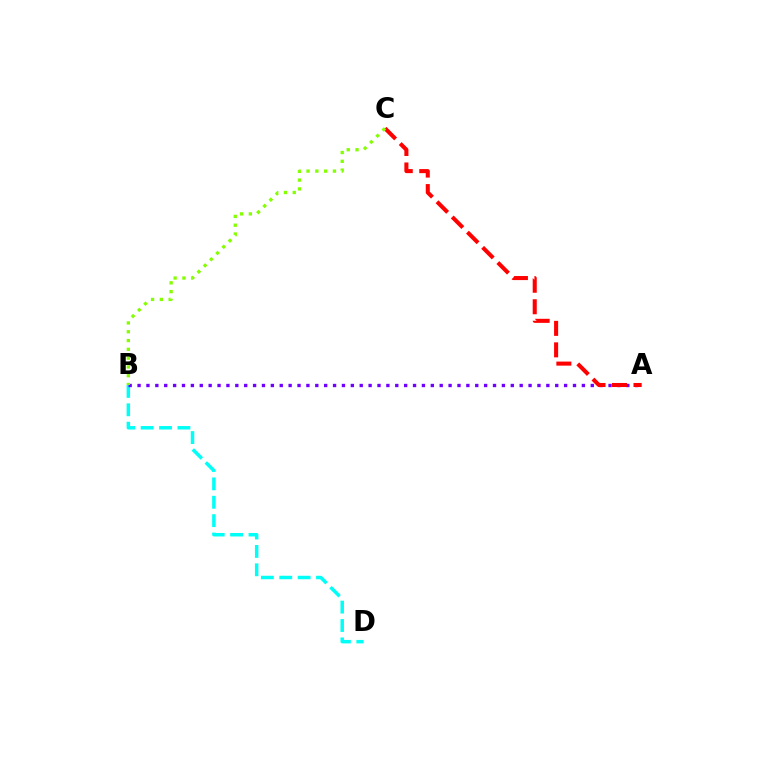{('B', 'D'): [{'color': '#00fff6', 'line_style': 'dashed', 'thickness': 2.5}], ('A', 'B'): [{'color': '#7200ff', 'line_style': 'dotted', 'thickness': 2.41}], ('A', 'C'): [{'color': '#ff0000', 'line_style': 'dashed', 'thickness': 2.92}], ('B', 'C'): [{'color': '#84ff00', 'line_style': 'dotted', 'thickness': 2.39}]}